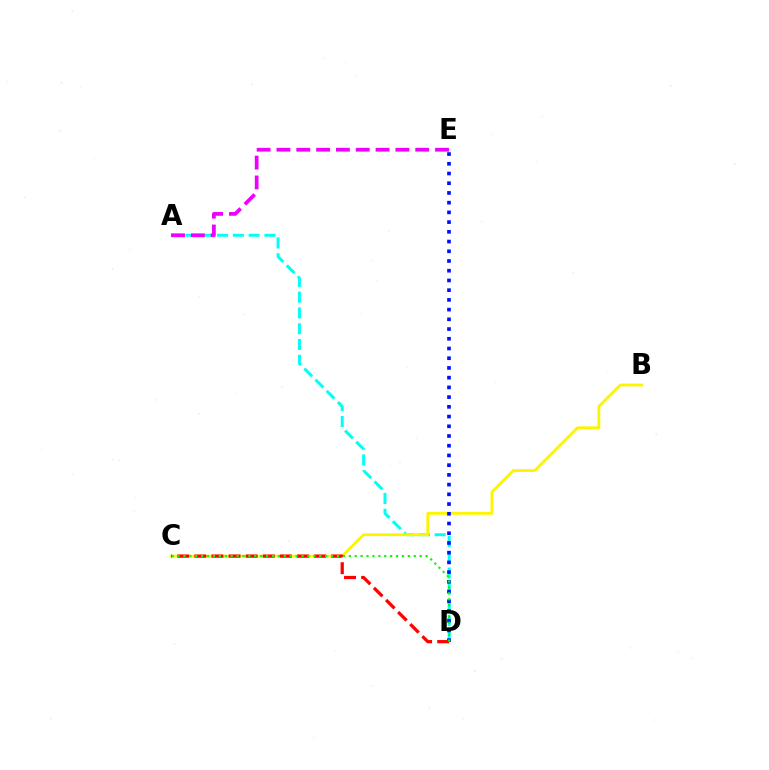{('A', 'D'): [{'color': '#00fff6', 'line_style': 'dashed', 'thickness': 2.14}], ('B', 'C'): [{'color': '#fcf500', 'line_style': 'solid', 'thickness': 2.02}], ('D', 'E'): [{'color': '#0010ff', 'line_style': 'dotted', 'thickness': 2.64}], ('A', 'E'): [{'color': '#ee00ff', 'line_style': 'dashed', 'thickness': 2.69}], ('C', 'D'): [{'color': '#ff0000', 'line_style': 'dashed', 'thickness': 2.32}, {'color': '#08ff00', 'line_style': 'dotted', 'thickness': 1.6}]}